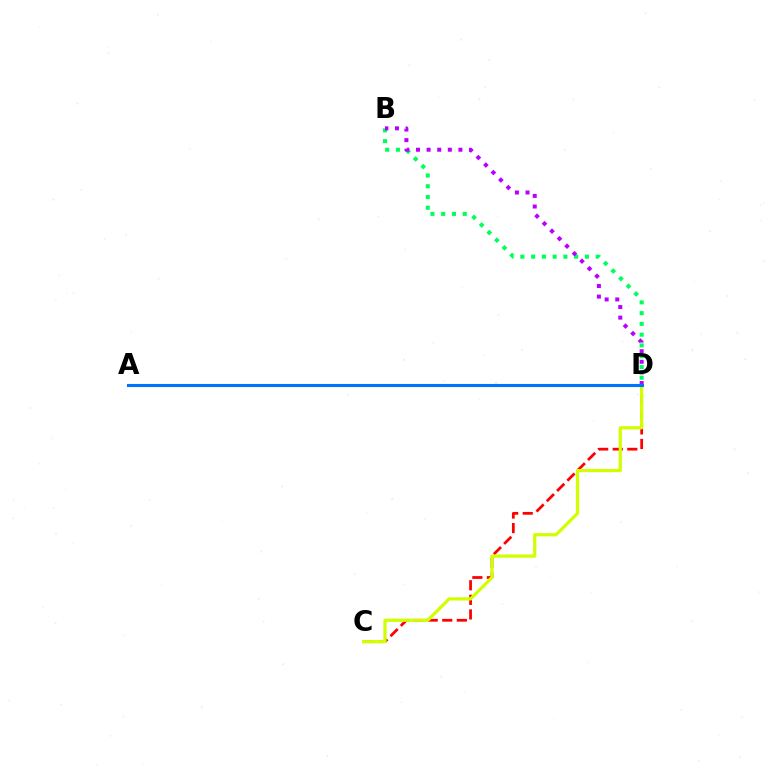{('C', 'D'): [{'color': '#ff0000', 'line_style': 'dashed', 'thickness': 1.98}, {'color': '#d1ff00', 'line_style': 'solid', 'thickness': 2.32}], ('B', 'D'): [{'color': '#00ff5c', 'line_style': 'dotted', 'thickness': 2.92}, {'color': '#b900ff', 'line_style': 'dotted', 'thickness': 2.88}], ('A', 'D'): [{'color': '#0074ff', 'line_style': 'solid', 'thickness': 2.23}]}